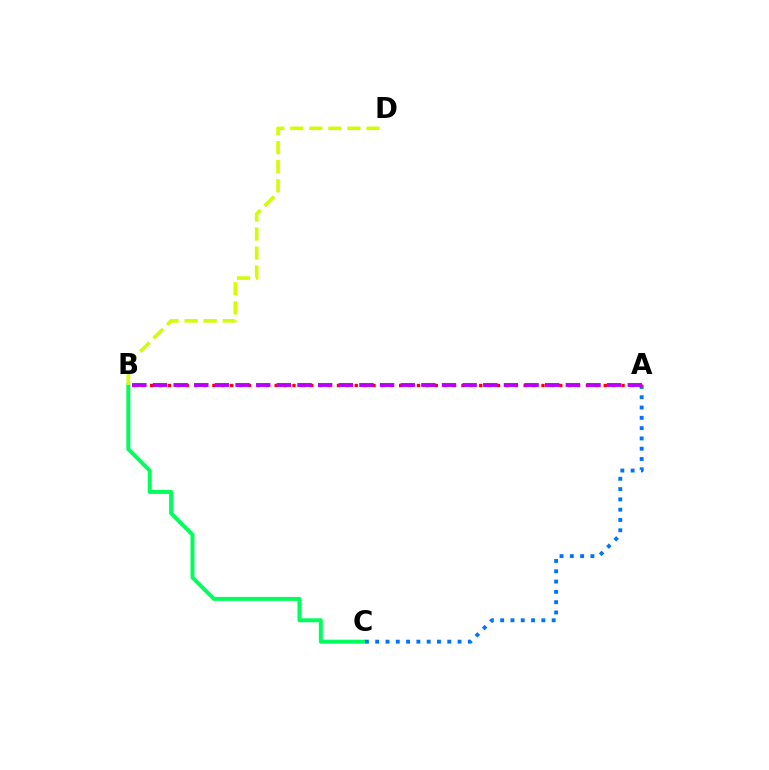{('B', 'C'): [{'color': '#00ff5c', 'line_style': 'solid', 'thickness': 2.85}], ('B', 'D'): [{'color': '#d1ff00', 'line_style': 'dashed', 'thickness': 2.59}], ('A', 'C'): [{'color': '#0074ff', 'line_style': 'dotted', 'thickness': 2.8}], ('A', 'B'): [{'color': '#ff0000', 'line_style': 'dotted', 'thickness': 2.42}, {'color': '#b900ff', 'line_style': 'dashed', 'thickness': 2.8}]}